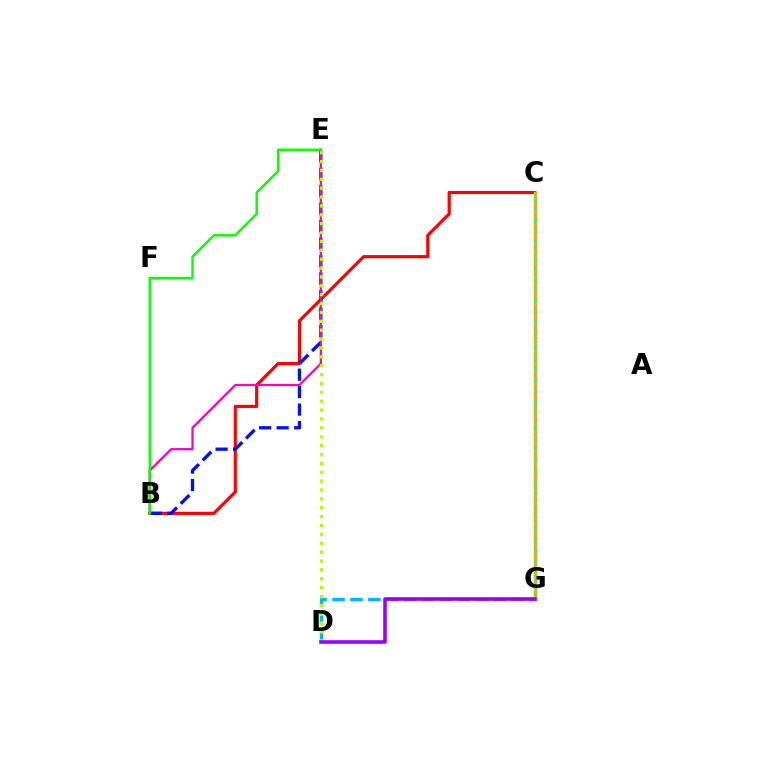{('B', 'C'): [{'color': '#ff0000', 'line_style': 'solid', 'thickness': 2.28}], ('B', 'E'): [{'color': '#0010ff', 'line_style': 'dashed', 'thickness': 2.37}, {'color': '#ff00bd', 'line_style': 'solid', 'thickness': 1.61}, {'color': '#08ff00', 'line_style': 'solid', 'thickness': 1.75}], ('D', 'G'): [{'color': '#00b5ff', 'line_style': 'dashed', 'thickness': 2.43}, {'color': '#9b00ff', 'line_style': 'solid', 'thickness': 2.58}], ('C', 'G'): [{'color': '#ffa500', 'line_style': 'solid', 'thickness': 2.52}, {'color': '#00ff9d', 'line_style': 'dotted', 'thickness': 1.81}], ('D', 'E'): [{'color': '#b3ff00', 'line_style': 'dotted', 'thickness': 2.41}]}